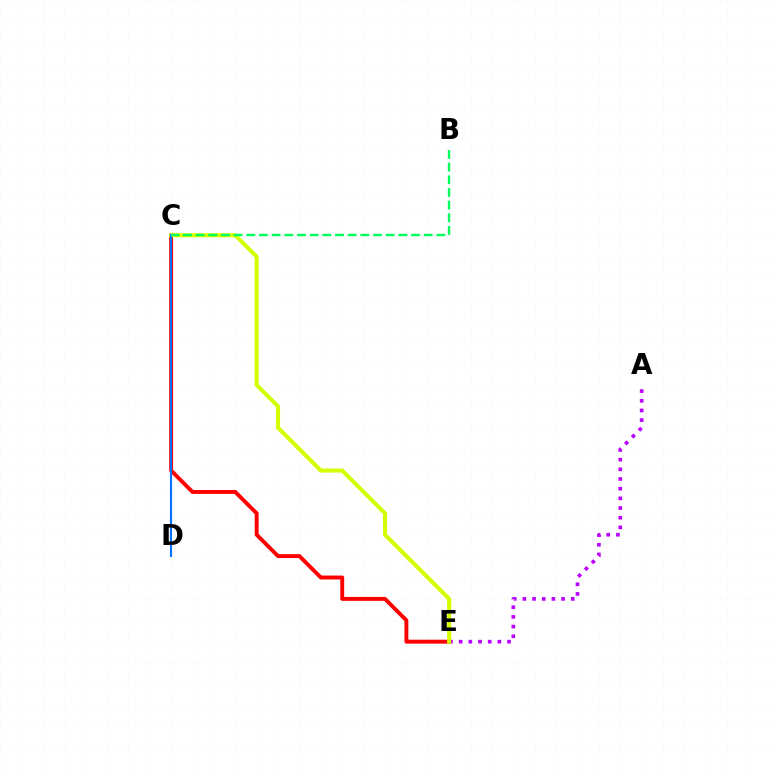{('A', 'E'): [{'color': '#b900ff', 'line_style': 'dotted', 'thickness': 2.63}], ('C', 'E'): [{'color': '#ff0000', 'line_style': 'solid', 'thickness': 2.82}, {'color': '#d1ff00', 'line_style': 'solid', 'thickness': 2.91}], ('C', 'D'): [{'color': '#0074ff', 'line_style': 'solid', 'thickness': 1.52}], ('B', 'C'): [{'color': '#00ff5c', 'line_style': 'dashed', 'thickness': 1.72}]}